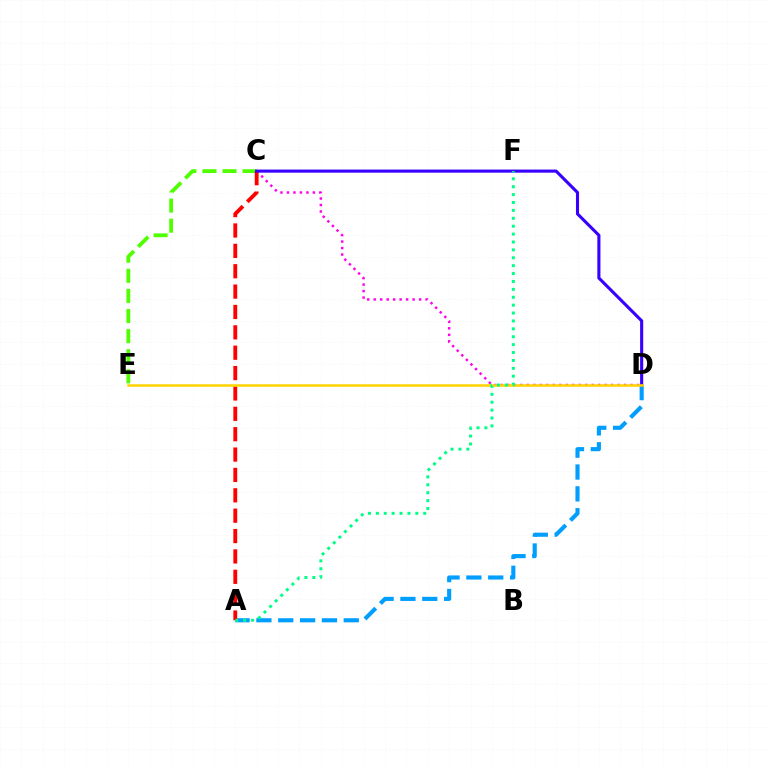{('C', 'E'): [{'color': '#4fff00', 'line_style': 'dashed', 'thickness': 2.73}], ('A', 'D'): [{'color': '#009eff', 'line_style': 'dashed', 'thickness': 2.97}], ('C', 'D'): [{'color': '#ff00ed', 'line_style': 'dotted', 'thickness': 1.76}, {'color': '#3700ff', 'line_style': 'solid', 'thickness': 2.23}], ('A', 'C'): [{'color': '#ff0000', 'line_style': 'dashed', 'thickness': 2.77}], ('D', 'E'): [{'color': '#ffd500', 'line_style': 'solid', 'thickness': 1.82}], ('A', 'F'): [{'color': '#00ff86', 'line_style': 'dotted', 'thickness': 2.15}]}